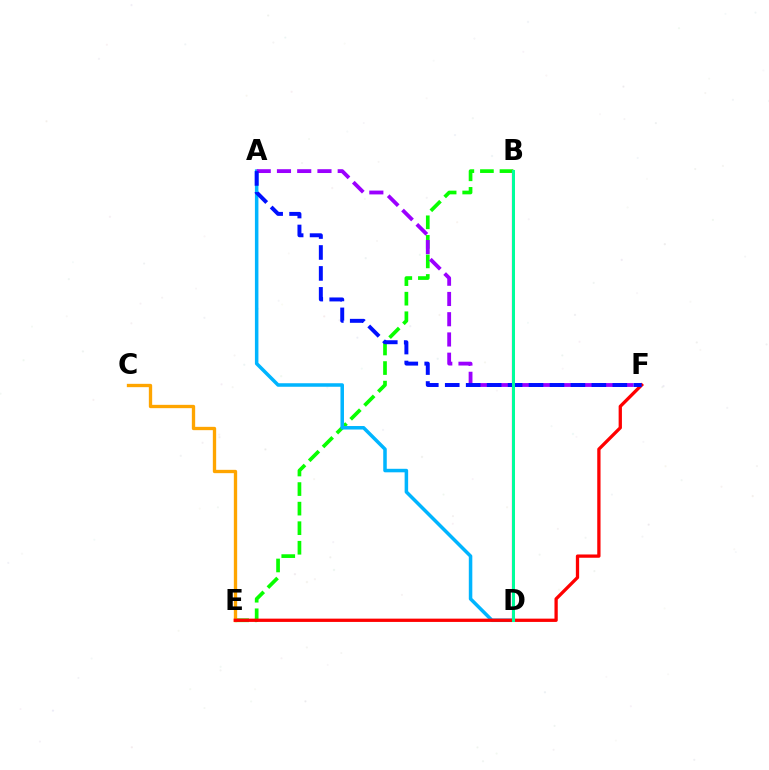{('B', 'E'): [{'color': '#08ff00', 'line_style': 'dashed', 'thickness': 2.66}], ('C', 'E'): [{'color': '#ffa500', 'line_style': 'solid', 'thickness': 2.4}], ('A', 'D'): [{'color': '#00b5ff', 'line_style': 'solid', 'thickness': 2.53}], ('B', 'D'): [{'color': '#ff00bd', 'line_style': 'solid', 'thickness': 1.6}, {'color': '#b3ff00', 'line_style': 'solid', 'thickness': 2.12}, {'color': '#00ff9d', 'line_style': 'solid', 'thickness': 2.14}], ('A', 'F'): [{'color': '#9b00ff', 'line_style': 'dashed', 'thickness': 2.75}, {'color': '#0010ff', 'line_style': 'dashed', 'thickness': 2.85}], ('E', 'F'): [{'color': '#ff0000', 'line_style': 'solid', 'thickness': 2.37}]}